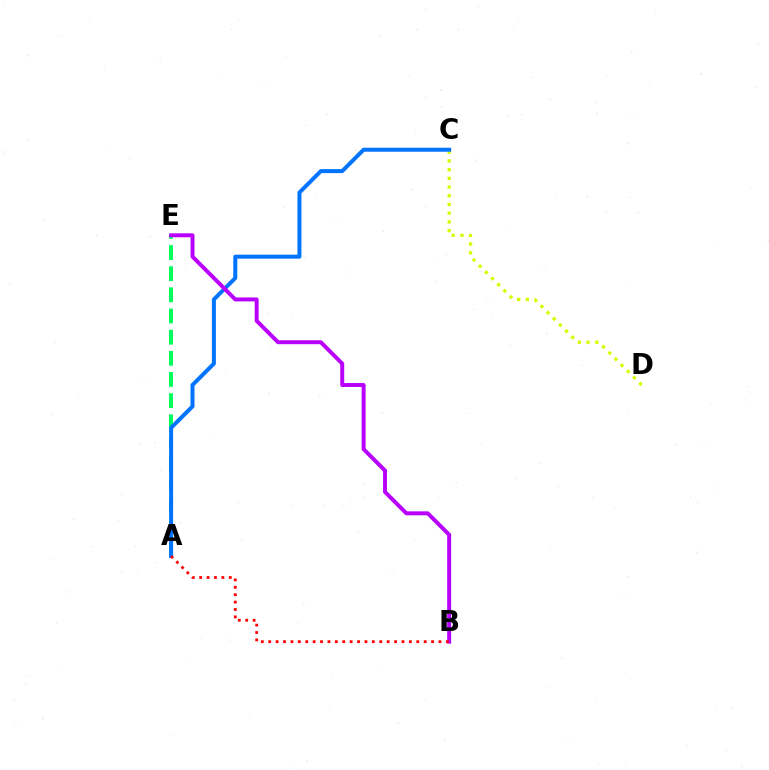{('C', 'D'): [{'color': '#d1ff00', 'line_style': 'dotted', 'thickness': 2.37}], ('A', 'E'): [{'color': '#00ff5c', 'line_style': 'dashed', 'thickness': 2.87}], ('A', 'C'): [{'color': '#0074ff', 'line_style': 'solid', 'thickness': 2.87}], ('B', 'E'): [{'color': '#b900ff', 'line_style': 'solid', 'thickness': 2.84}], ('A', 'B'): [{'color': '#ff0000', 'line_style': 'dotted', 'thickness': 2.01}]}